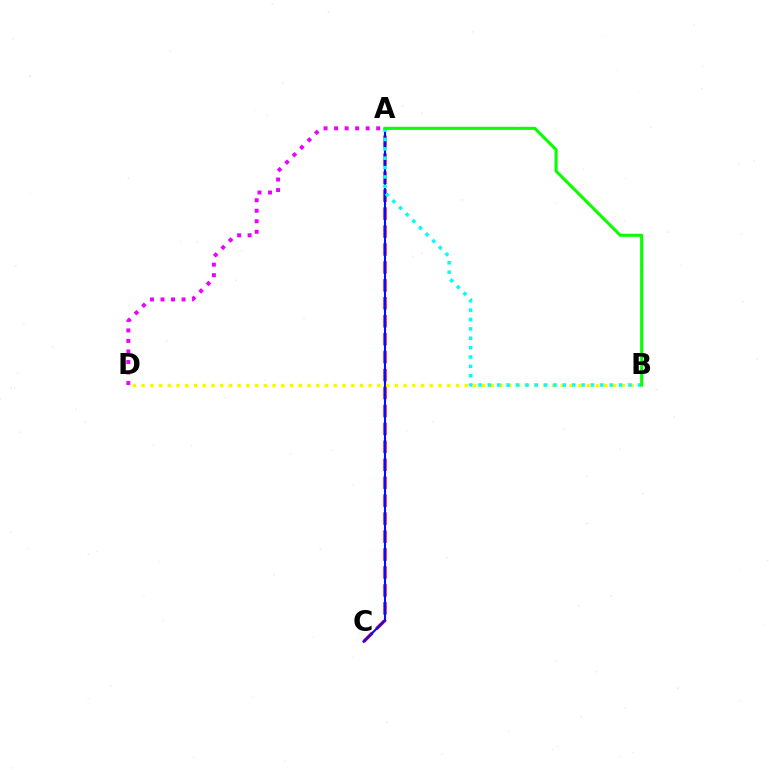{('A', 'C'): [{'color': '#ff0000', 'line_style': 'dashed', 'thickness': 2.44}, {'color': '#0010ff', 'line_style': 'solid', 'thickness': 1.54}], ('A', 'D'): [{'color': '#ee00ff', 'line_style': 'dotted', 'thickness': 2.86}], ('B', 'D'): [{'color': '#fcf500', 'line_style': 'dotted', 'thickness': 2.37}], ('A', 'B'): [{'color': '#00fff6', 'line_style': 'dotted', 'thickness': 2.55}, {'color': '#08ff00', 'line_style': 'solid', 'thickness': 2.21}]}